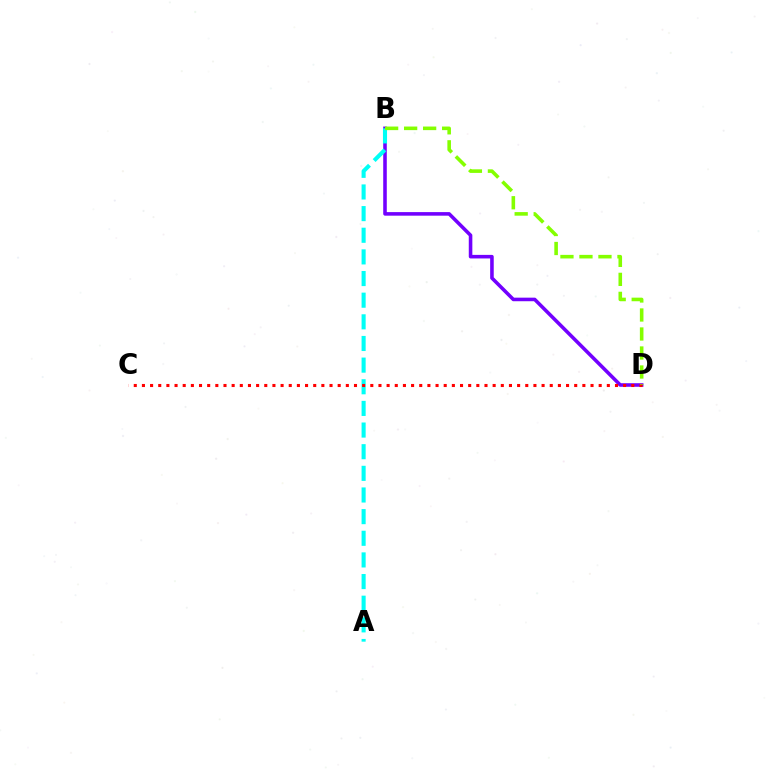{('B', 'D'): [{'color': '#7200ff', 'line_style': 'solid', 'thickness': 2.57}, {'color': '#84ff00', 'line_style': 'dashed', 'thickness': 2.58}], ('A', 'B'): [{'color': '#00fff6', 'line_style': 'dashed', 'thickness': 2.94}], ('C', 'D'): [{'color': '#ff0000', 'line_style': 'dotted', 'thickness': 2.22}]}